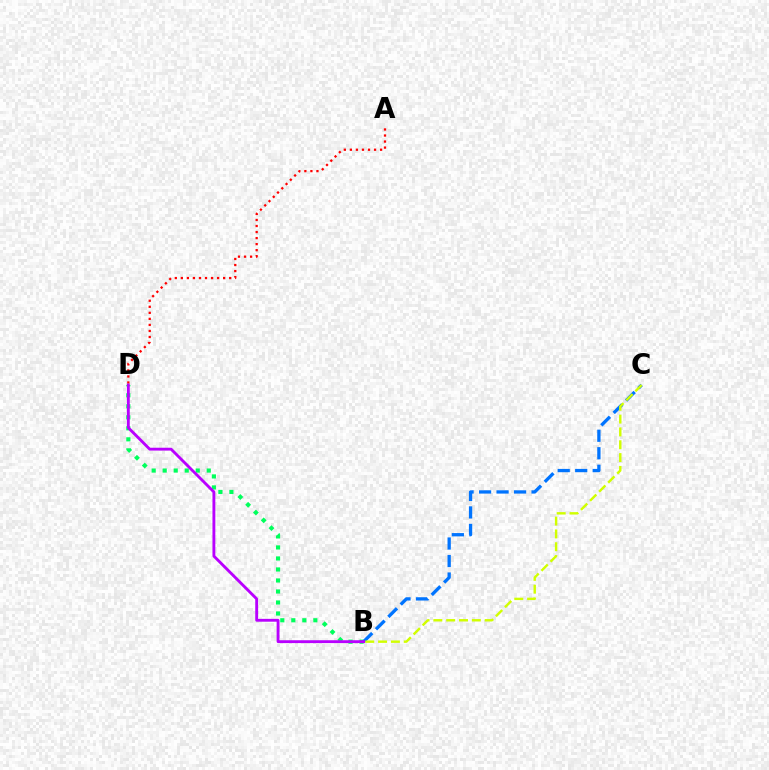{('B', 'D'): [{'color': '#00ff5c', 'line_style': 'dotted', 'thickness': 2.99}, {'color': '#b900ff', 'line_style': 'solid', 'thickness': 2.05}], ('A', 'D'): [{'color': '#ff0000', 'line_style': 'dotted', 'thickness': 1.64}], ('B', 'C'): [{'color': '#0074ff', 'line_style': 'dashed', 'thickness': 2.38}, {'color': '#d1ff00', 'line_style': 'dashed', 'thickness': 1.74}]}